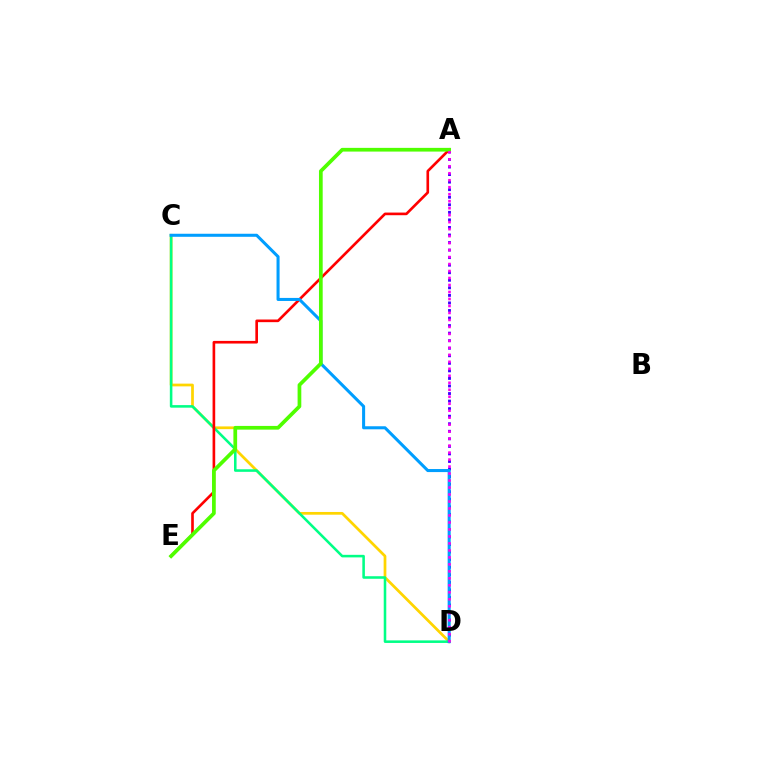{('A', 'D'): [{'color': '#3700ff', 'line_style': 'dotted', 'thickness': 2.05}, {'color': '#ff00ed', 'line_style': 'dotted', 'thickness': 1.9}], ('C', 'D'): [{'color': '#ffd500', 'line_style': 'solid', 'thickness': 1.97}, {'color': '#00ff86', 'line_style': 'solid', 'thickness': 1.84}, {'color': '#009eff', 'line_style': 'solid', 'thickness': 2.19}], ('A', 'E'): [{'color': '#ff0000', 'line_style': 'solid', 'thickness': 1.9}, {'color': '#4fff00', 'line_style': 'solid', 'thickness': 2.67}]}